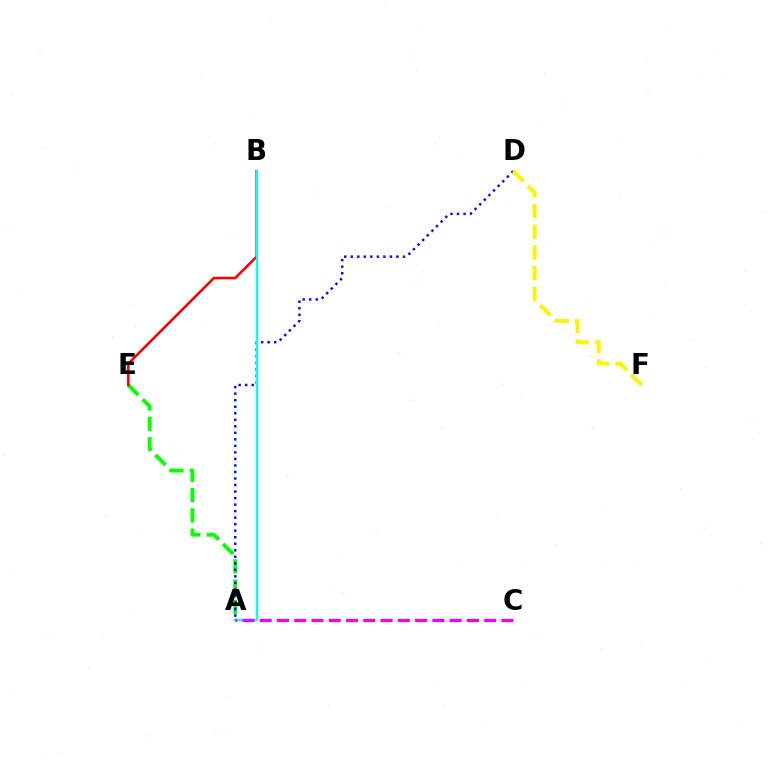{('A', 'E'): [{'color': '#08ff00', 'line_style': 'dashed', 'thickness': 2.76}], ('B', 'E'): [{'color': '#ff0000', 'line_style': 'solid', 'thickness': 1.85}], ('A', 'D'): [{'color': '#0010ff', 'line_style': 'dotted', 'thickness': 1.77}], ('A', 'B'): [{'color': '#00fff6', 'line_style': 'solid', 'thickness': 1.74}], ('A', 'C'): [{'color': '#ee00ff', 'line_style': 'dashed', 'thickness': 2.35}], ('D', 'F'): [{'color': '#fcf500', 'line_style': 'dashed', 'thickness': 2.82}]}